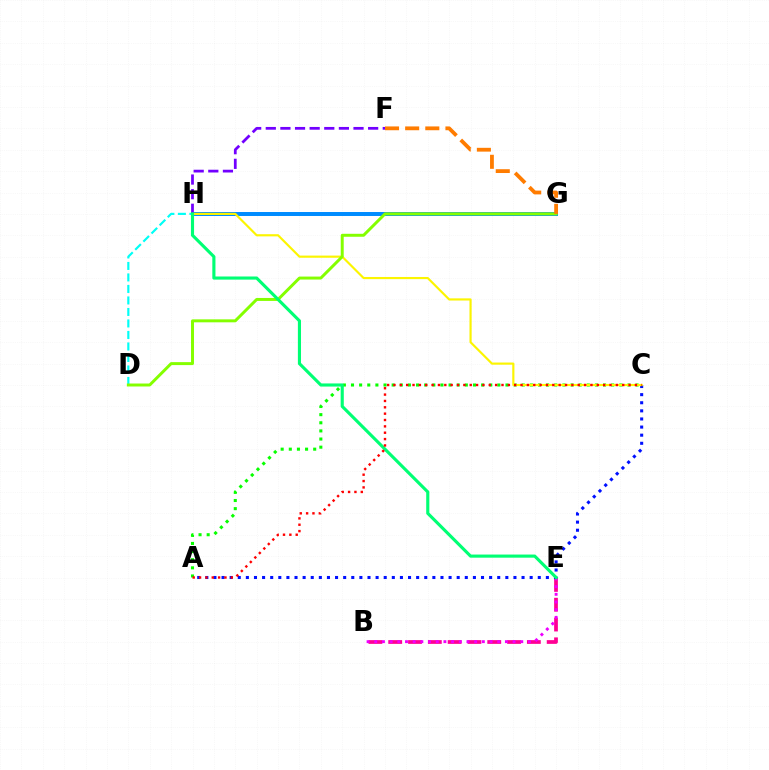{('B', 'E'): [{'color': '#ff0094', 'line_style': 'dashed', 'thickness': 2.69}, {'color': '#ee00ff', 'line_style': 'dotted', 'thickness': 2.09}], ('D', 'H'): [{'color': '#00fff6', 'line_style': 'dashed', 'thickness': 1.56}], ('G', 'H'): [{'color': '#008cff', 'line_style': 'solid', 'thickness': 2.86}], ('A', 'C'): [{'color': '#08ff00', 'line_style': 'dotted', 'thickness': 2.21}, {'color': '#0010ff', 'line_style': 'dotted', 'thickness': 2.2}, {'color': '#ff0000', 'line_style': 'dotted', 'thickness': 1.73}], ('C', 'H'): [{'color': '#fcf500', 'line_style': 'solid', 'thickness': 1.55}], ('F', 'H'): [{'color': '#7200ff', 'line_style': 'dashed', 'thickness': 1.99}], ('D', 'G'): [{'color': '#84ff00', 'line_style': 'solid', 'thickness': 2.14}], ('E', 'H'): [{'color': '#00ff74', 'line_style': 'solid', 'thickness': 2.25}], ('F', 'G'): [{'color': '#ff7c00', 'line_style': 'dashed', 'thickness': 2.74}]}